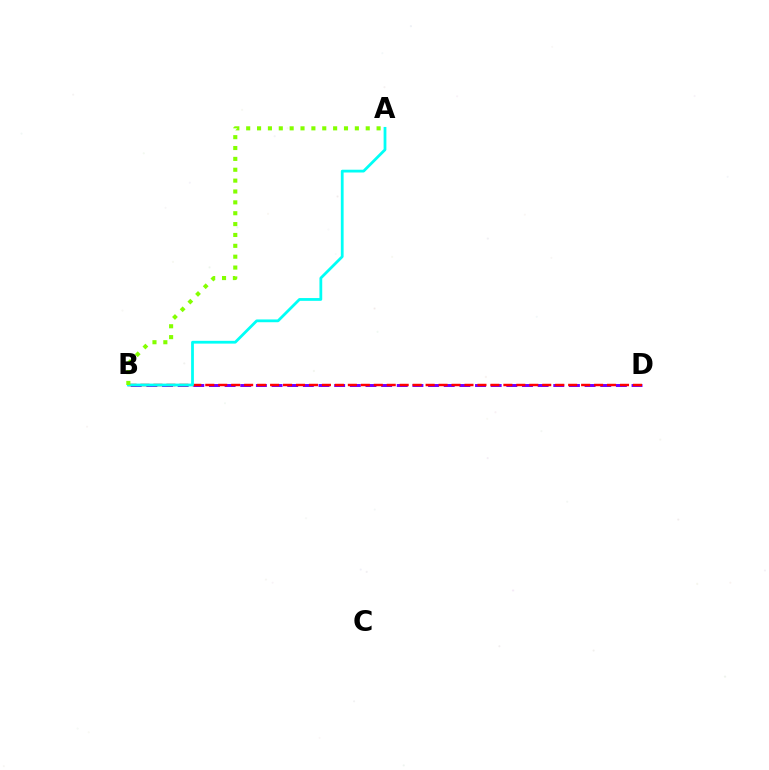{('B', 'D'): [{'color': '#7200ff', 'line_style': 'dashed', 'thickness': 2.13}, {'color': '#ff0000', 'line_style': 'dashed', 'thickness': 1.76}], ('A', 'B'): [{'color': '#00fff6', 'line_style': 'solid', 'thickness': 2.0}, {'color': '#84ff00', 'line_style': 'dotted', 'thickness': 2.95}]}